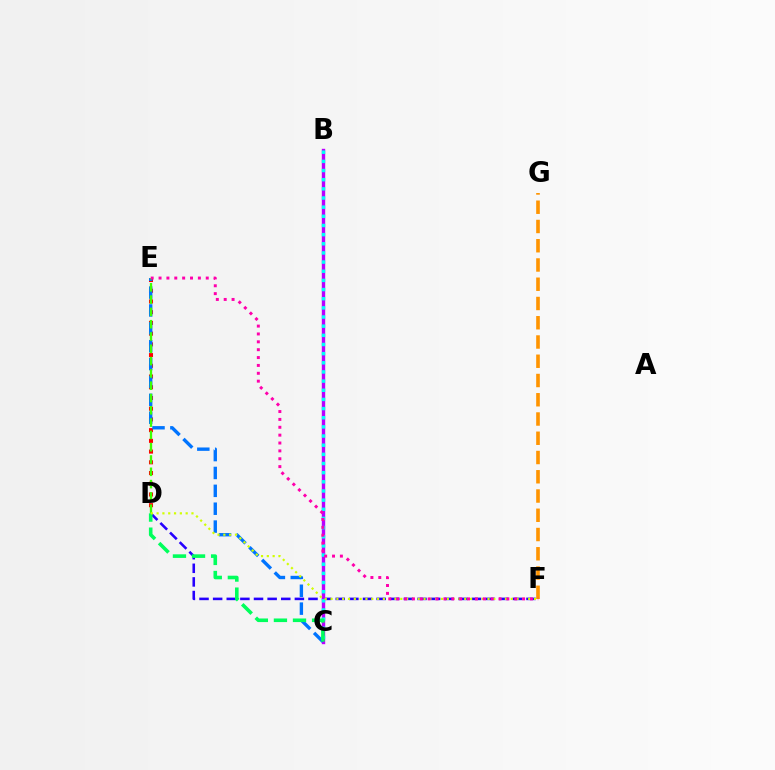{('D', 'E'): [{'color': '#ff0000', 'line_style': 'dotted', 'thickness': 2.91}, {'color': '#3dff00', 'line_style': 'dashed', 'thickness': 1.67}], ('D', 'F'): [{'color': '#2500ff', 'line_style': 'dashed', 'thickness': 1.85}, {'color': '#d1ff00', 'line_style': 'dotted', 'thickness': 1.58}], ('B', 'C'): [{'color': '#b900ff', 'line_style': 'solid', 'thickness': 2.43}, {'color': '#00fff6', 'line_style': 'dotted', 'thickness': 2.49}], ('C', 'E'): [{'color': '#0074ff', 'line_style': 'dashed', 'thickness': 2.43}], ('C', 'D'): [{'color': '#00ff5c', 'line_style': 'dashed', 'thickness': 2.59}], ('F', 'G'): [{'color': '#ff9400', 'line_style': 'dashed', 'thickness': 2.62}], ('E', 'F'): [{'color': '#ff00ac', 'line_style': 'dotted', 'thickness': 2.14}]}